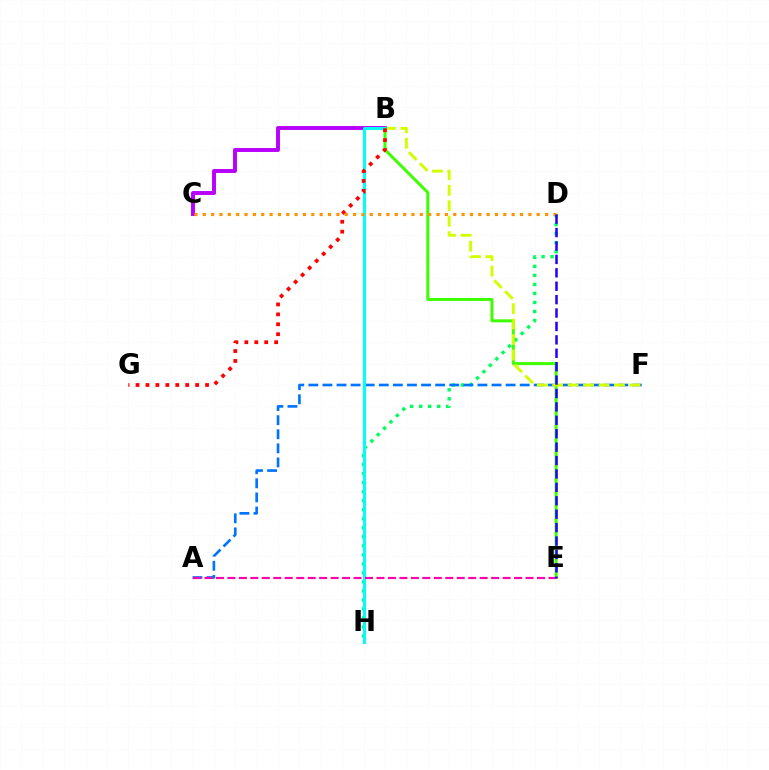{('B', 'C'): [{'color': '#b900ff', 'line_style': 'solid', 'thickness': 2.83}], ('D', 'H'): [{'color': '#00ff5c', 'line_style': 'dotted', 'thickness': 2.45}], ('A', 'F'): [{'color': '#0074ff', 'line_style': 'dashed', 'thickness': 1.91}], ('B', 'E'): [{'color': '#3dff00', 'line_style': 'solid', 'thickness': 2.16}], ('B', 'F'): [{'color': '#d1ff00', 'line_style': 'dashed', 'thickness': 2.1}], ('B', 'H'): [{'color': '#00fff6', 'line_style': 'solid', 'thickness': 2.21}], ('B', 'G'): [{'color': '#ff0000', 'line_style': 'dotted', 'thickness': 2.7}], ('C', 'D'): [{'color': '#ff9400', 'line_style': 'dotted', 'thickness': 2.27}], ('A', 'E'): [{'color': '#ff00ac', 'line_style': 'dashed', 'thickness': 1.56}], ('D', 'E'): [{'color': '#2500ff', 'line_style': 'dashed', 'thickness': 1.82}]}